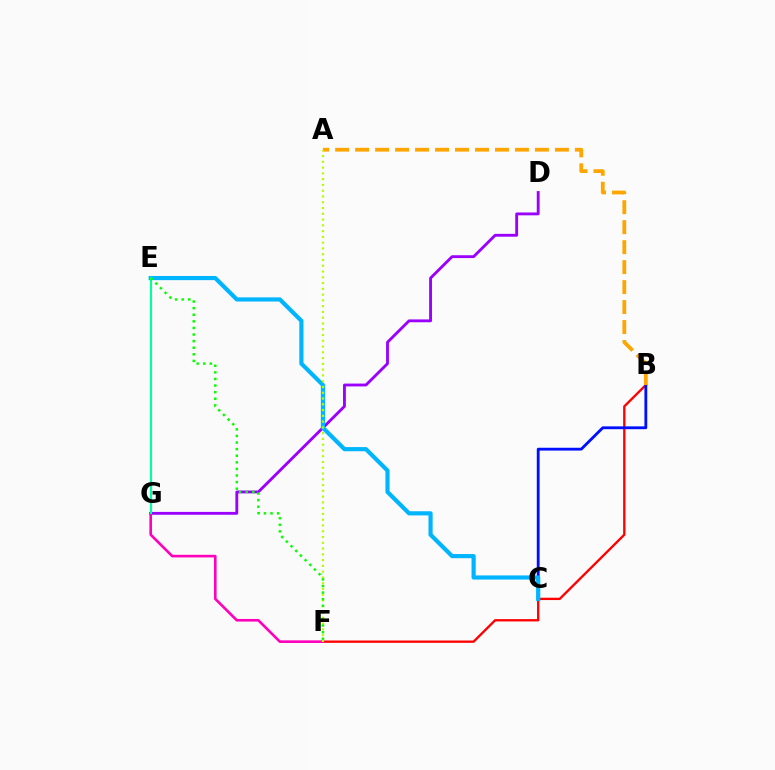{('B', 'F'): [{'color': '#ff0000', 'line_style': 'solid', 'thickness': 1.68}], ('D', 'G'): [{'color': '#9b00ff', 'line_style': 'solid', 'thickness': 2.05}], ('B', 'C'): [{'color': '#0010ff', 'line_style': 'solid', 'thickness': 2.04}], ('F', 'G'): [{'color': '#ff00bd', 'line_style': 'solid', 'thickness': 1.89}], ('C', 'E'): [{'color': '#00b5ff', 'line_style': 'solid', 'thickness': 2.99}], ('A', 'B'): [{'color': '#ffa500', 'line_style': 'dashed', 'thickness': 2.71}], ('E', 'G'): [{'color': '#00ff9d', 'line_style': 'solid', 'thickness': 1.53}], ('A', 'F'): [{'color': '#b3ff00', 'line_style': 'dotted', 'thickness': 1.57}], ('E', 'F'): [{'color': '#08ff00', 'line_style': 'dotted', 'thickness': 1.79}]}